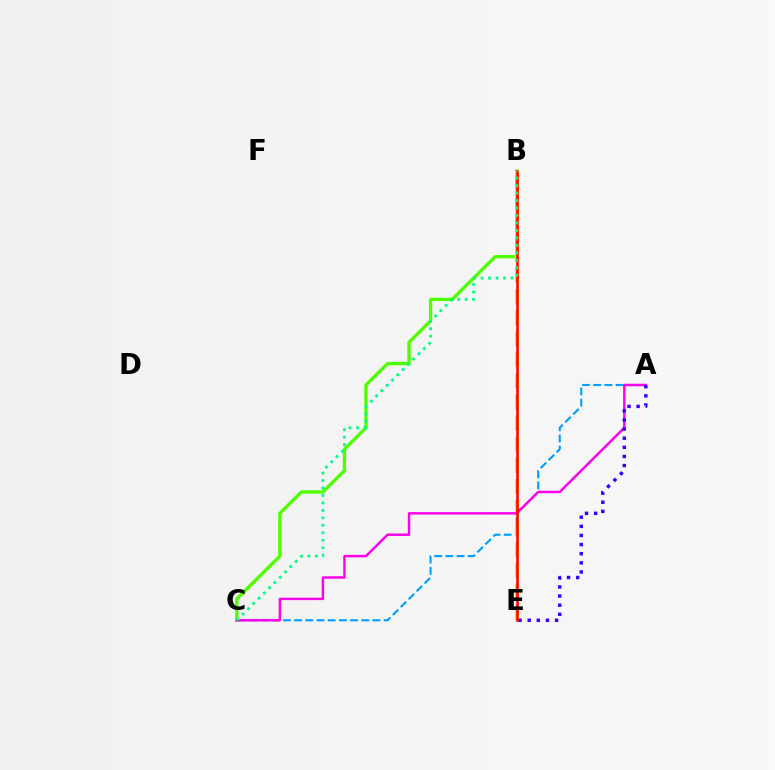{('B', 'C'): [{'color': '#4fff00', 'line_style': 'solid', 'thickness': 2.4}, {'color': '#00ff86', 'line_style': 'dotted', 'thickness': 2.03}], ('A', 'C'): [{'color': '#009eff', 'line_style': 'dashed', 'thickness': 1.52}, {'color': '#ff00ed', 'line_style': 'solid', 'thickness': 1.76}], ('B', 'E'): [{'color': '#ffd500', 'line_style': 'dashed', 'thickness': 2.86}, {'color': '#ff0000', 'line_style': 'solid', 'thickness': 1.85}], ('A', 'E'): [{'color': '#3700ff', 'line_style': 'dotted', 'thickness': 2.48}]}